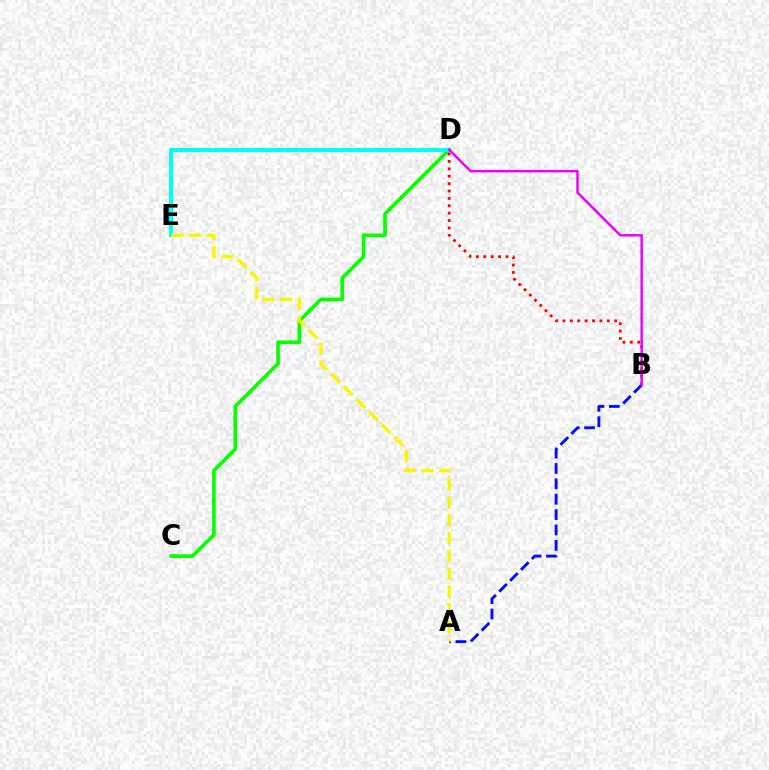{('C', 'D'): [{'color': '#08ff00', 'line_style': 'solid', 'thickness': 2.63}], ('B', 'D'): [{'color': '#ff0000', 'line_style': 'dotted', 'thickness': 2.01}, {'color': '#ee00ff', 'line_style': 'solid', 'thickness': 1.77}], ('D', 'E'): [{'color': '#00fff6', 'line_style': 'solid', 'thickness': 2.91}], ('A', 'B'): [{'color': '#0010ff', 'line_style': 'dashed', 'thickness': 2.09}], ('A', 'E'): [{'color': '#fcf500', 'line_style': 'dashed', 'thickness': 2.42}]}